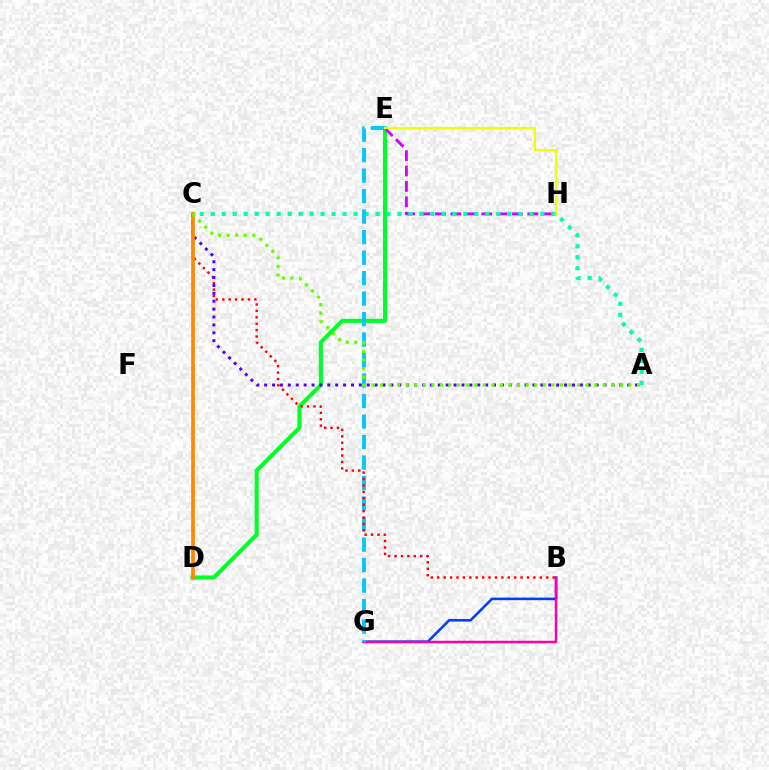{('B', 'G'): [{'color': '#003fff', 'line_style': 'solid', 'thickness': 1.86}, {'color': '#ff00a0', 'line_style': 'solid', 'thickness': 1.79}], ('D', 'E'): [{'color': '#00ff27', 'line_style': 'solid', 'thickness': 2.92}], ('E', 'H'): [{'color': '#d600ff', 'line_style': 'dashed', 'thickness': 2.09}, {'color': '#eeff00', 'line_style': 'solid', 'thickness': 1.57}], ('A', 'C'): [{'color': '#00ffaf', 'line_style': 'dotted', 'thickness': 2.99}, {'color': '#4f00ff', 'line_style': 'dotted', 'thickness': 2.14}, {'color': '#66ff00', 'line_style': 'dotted', 'thickness': 2.33}], ('E', 'G'): [{'color': '#00c7ff', 'line_style': 'dashed', 'thickness': 2.78}], ('B', 'C'): [{'color': '#ff0000', 'line_style': 'dotted', 'thickness': 1.74}], ('C', 'D'): [{'color': '#ff8800', 'line_style': 'solid', 'thickness': 2.66}]}